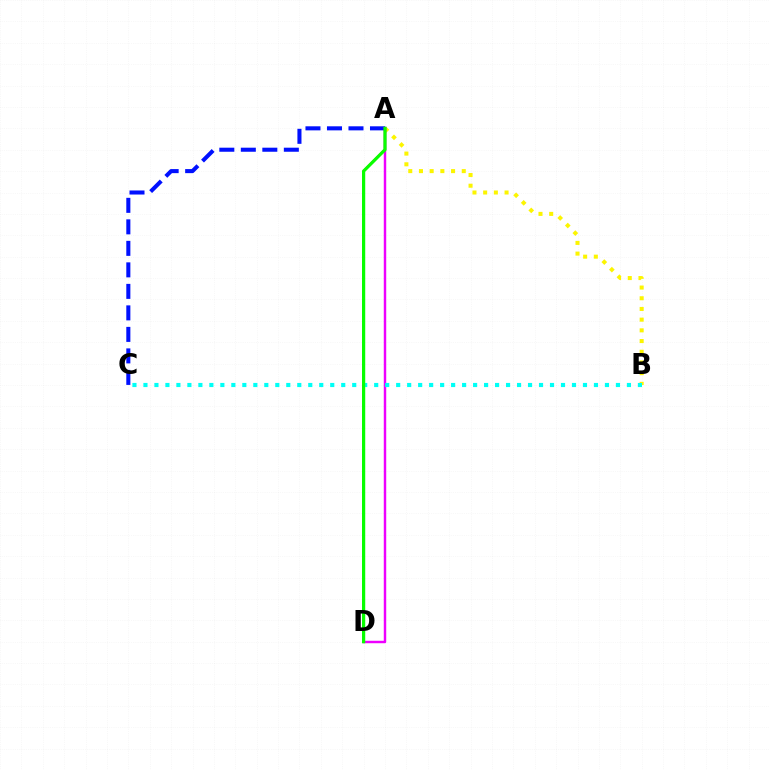{('A', 'B'): [{'color': '#fcf500', 'line_style': 'dotted', 'thickness': 2.91}], ('A', 'D'): [{'color': '#ee00ff', 'line_style': 'solid', 'thickness': 1.76}, {'color': '#ff0000', 'line_style': 'solid', 'thickness': 1.53}, {'color': '#08ff00', 'line_style': 'solid', 'thickness': 2.31}], ('A', 'C'): [{'color': '#0010ff', 'line_style': 'dashed', 'thickness': 2.92}], ('B', 'C'): [{'color': '#00fff6', 'line_style': 'dotted', 'thickness': 2.99}]}